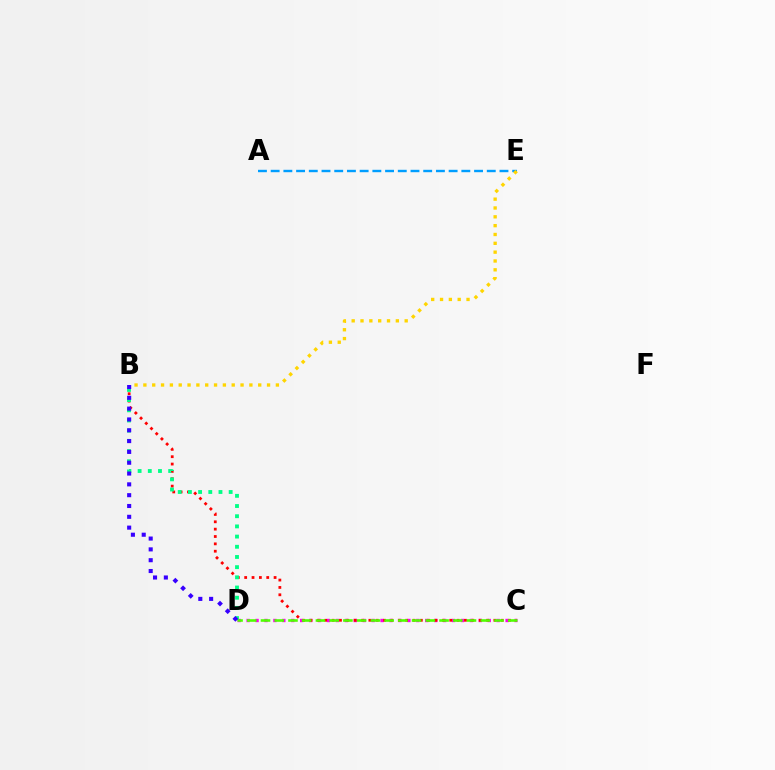{('C', 'D'): [{'color': '#ff00ed', 'line_style': 'dotted', 'thickness': 2.43}, {'color': '#4fff00', 'line_style': 'dashed', 'thickness': 1.87}], ('A', 'E'): [{'color': '#009eff', 'line_style': 'dashed', 'thickness': 1.73}], ('B', 'C'): [{'color': '#ff0000', 'line_style': 'dotted', 'thickness': 2.0}], ('B', 'D'): [{'color': '#00ff86', 'line_style': 'dotted', 'thickness': 2.77}, {'color': '#3700ff', 'line_style': 'dotted', 'thickness': 2.94}], ('B', 'E'): [{'color': '#ffd500', 'line_style': 'dotted', 'thickness': 2.4}]}